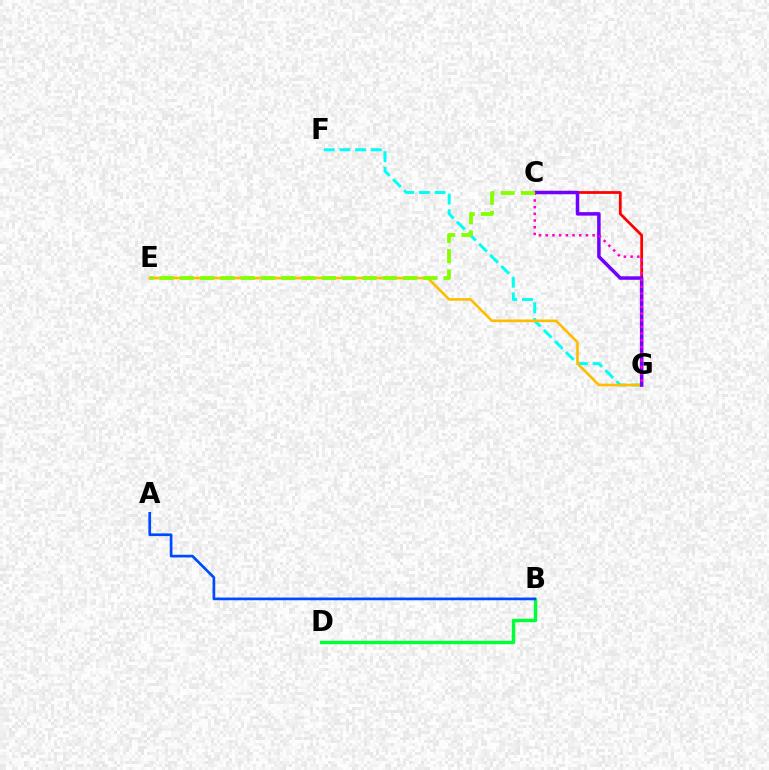{('F', 'G'): [{'color': '#00fff6', 'line_style': 'dashed', 'thickness': 2.13}], ('C', 'G'): [{'color': '#ff0000', 'line_style': 'solid', 'thickness': 1.99}, {'color': '#7200ff', 'line_style': 'solid', 'thickness': 2.53}, {'color': '#ff00cf', 'line_style': 'dotted', 'thickness': 1.82}], ('E', 'G'): [{'color': '#ffbd00', 'line_style': 'solid', 'thickness': 1.9}], ('B', 'D'): [{'color': '#00ff39', 'line_style': 'solid', 'thickness': 2.47}], ('A', 'B'): [{'color': '#004bff', 'line_style': 'solid', 'thickness': 1.95}], ('C', 'E'): [{'color': '#84ff00', 'line_style': 'dashed', 'thickness': 2.76}]}